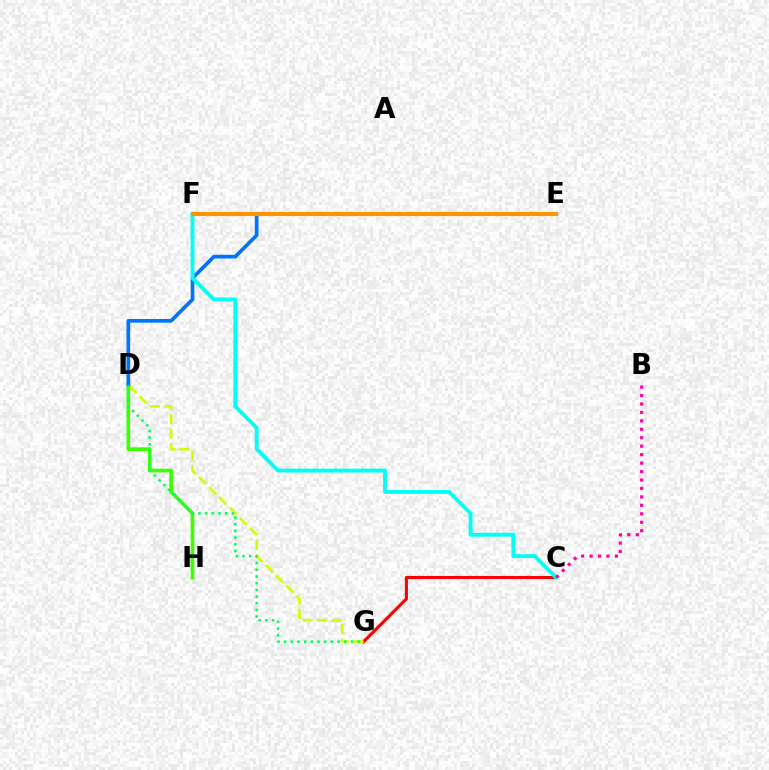{('E', 'F'): [{'color': '#b900ff', 'line_style': 'solid', 'thickness': 1.51}, {'color': '#2500ff', 'line_style': 'solid', 'thickness': 2.53}, {'color': '#ff9400', 'line_style': 'solid', 'thickness': 2.96}], ('C', 'G'): [{'color': '#ff0000', 'line_style': 'solid', 'thickness': 2.23}], ('D', 'H'): [{'color': '#3dff00', 'line_style': 'solid', 'thickness': 2.64}], ('D', 'G'): [{'color': '#d1ff00', 'line_style': 'dashed', 'thickness': 1.97}, {'color': '#00ff5c', 'line_style': 'dotted', 'thickness': 1.82}], ('D', 'E'): [{'color': '#0074ff', 'line_style': 'solid', 'thickness': 2.66}], ('C', 'F'): [{'color': '#00fff6', 'line_style': 'solid', 'thickness': 2.78}], ('B', 'C'): [{'color': '#ff00ac', 'line_style': 'dotted', 'thickness': 2.29}]}